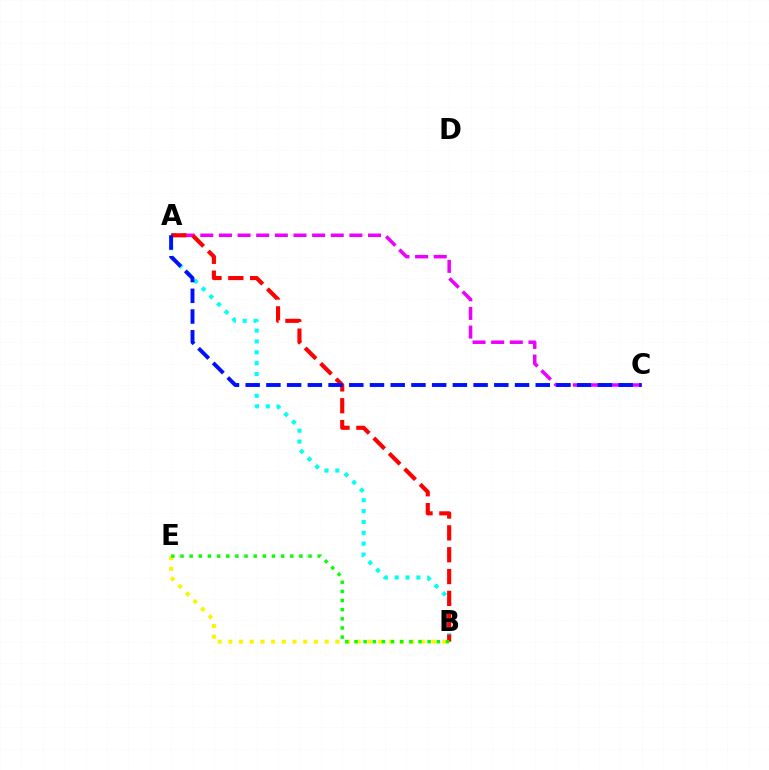{('A', 'B'): [{'color': '#00fff6', 'line_style': 'dotted', 'thickness': 2.95}, {'color': '#ff0000', 'line_style': 'dashed', 'thickness': 2.97}], ('B', 'E'): [{'color': '#fcf500', 'line_style': 'dotted', 'thickness': 2.91}, {'color': '#08ff00', 'line_style': 'dotted', 'thickness': 2.49}], ('A', 'C'): [{'color': '#ee00ff', 'line_style': 'dashed', 'thickness': 2.53}, {'color': '#0010ff', 'line_style': 'dashed', 'thickness': 2.81}]}